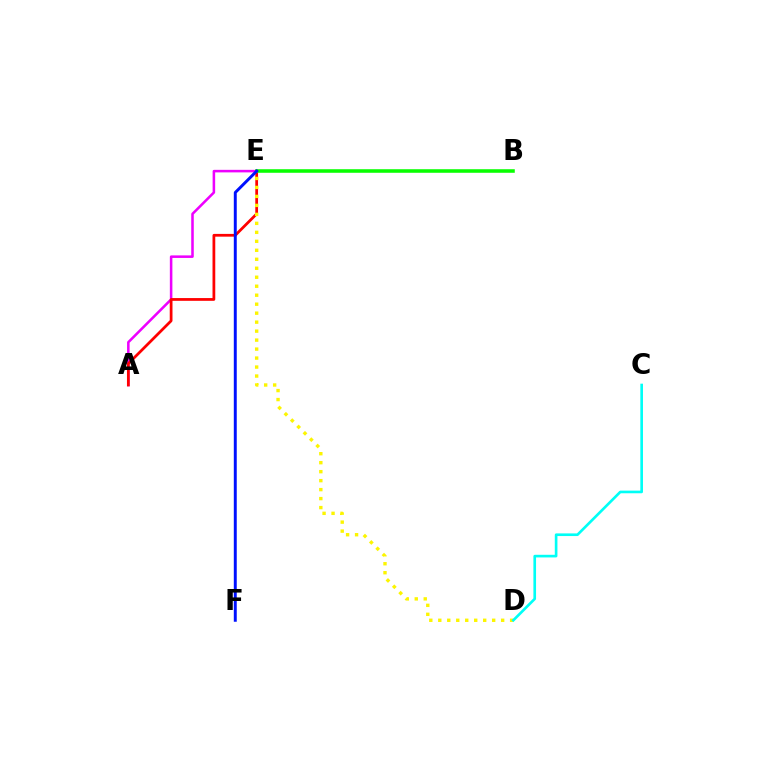{('A', 'E'): [{'color': '#ee00ff', 'line_style': 'solid', 'thickness': 1.83}, {'color': '#ff0000', 'line_style': 'solid', 'thickness': 1.98}], ('D', 'E'): [{'color': '#fcf500', 'line_style': 'dotted', 'thickness': 2.44}], ('C', 'D'): [{'color': '#00fff6', 'line_style': 'solid', 'thickness': 1.91}], ('B', 'E'): [{'color': '#08ff00', 'line_style': 'solid', 'thickness': 2.56}], ('E', 'F'): [{'color': '#0010ff', 'line_style': 'solid', 'thickness': 2.12}]}